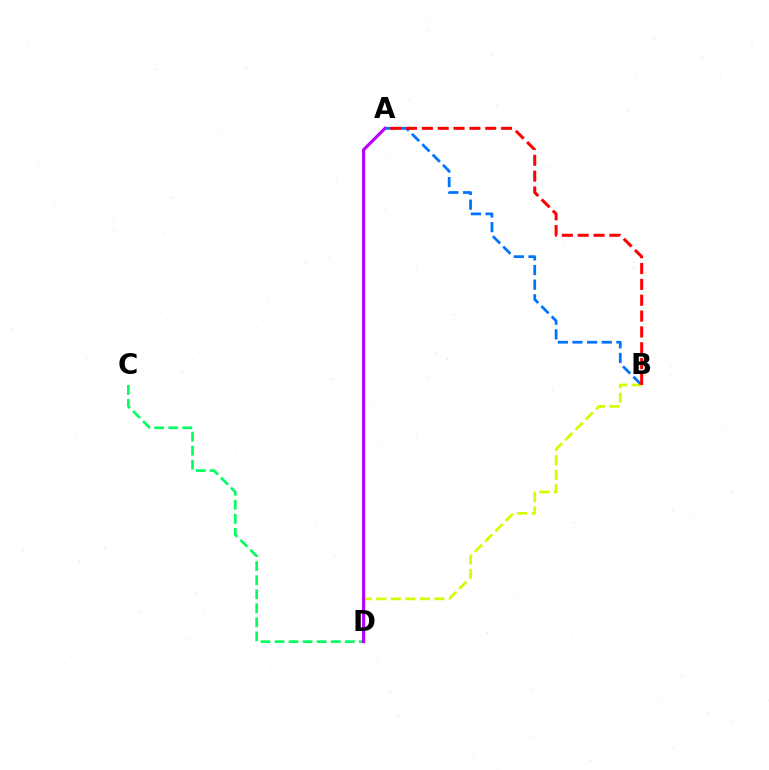{('B', 'D'): [{'color': '#d1ff00', 'line_style': 'dashed', 'thickness': 1.97}], ('C', 'D'): [{'color': '#00ff5c', 'line_style': 'dashed', 'thickness': 1.91}], ('A', 'D'): [{'color': '#b900ff', 'line_style': 'solid', 'thickness': 2.23}], ('A', 'B'): [{'color': '#0074ff', 'line_style': 'dashed', 'thickness': 1.99}, {'color': '#ff0000', 'line_style': 'dashed', 'thickness': 2.15}]}